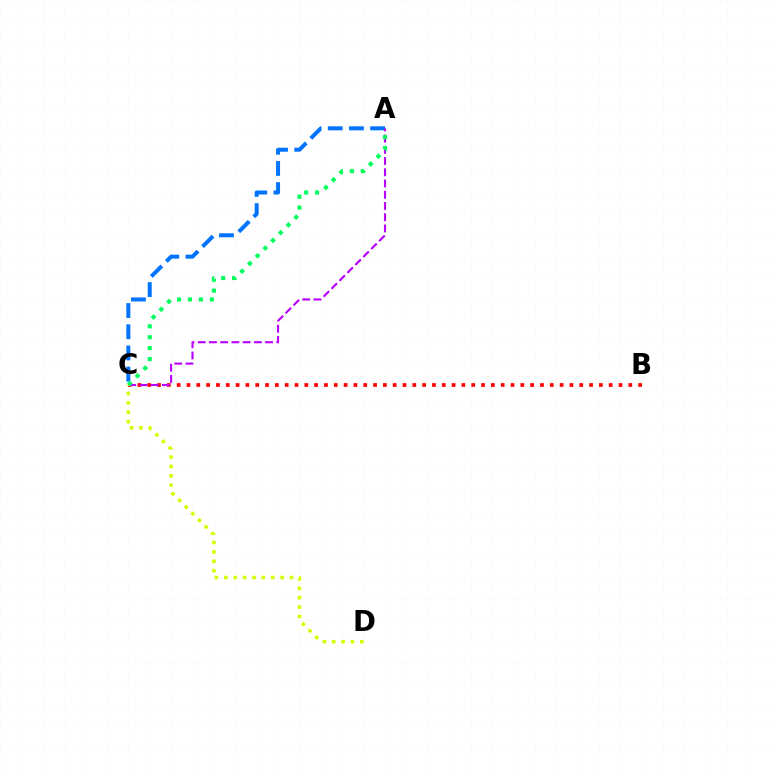{('B', 'C'): [{'color': '#ff0000', 'line_style': 'dotted', 'thickness': 2.67}], ('A', 'C'): [{'color': '#0074ff', 'line_style': 'dashed', 'thickness': 2.88}, {'color': '#b900ff', 'line_style': 'dashed', 'thickness': 1.52}, {'color': '#00ff5c', 'line_style': 'dotted', 'thickness': 2.97}], ('C', 'D'): [{'color': '#d1ff00', 'line_style': 'dotted', 'thickness': 2.55}]}